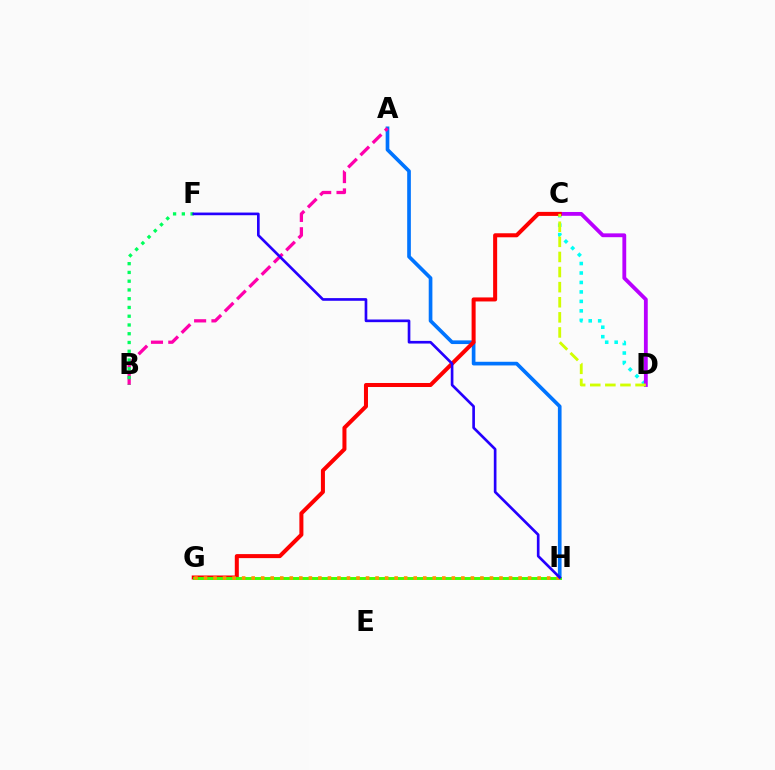{('A', 'H'): [{'color': '#0074ff', 'line_style': 'solid', 'thickness': 2.64}], ('C', 'D'): [{'color': '#00fff6', 'line_style': 'dotted', 'thickness': 2.57}, {'color': '#b900ff', 'line_style': 'solid', 'thickness': 2.75}, {'color': '#d1ff00', 'line_style': 'dashed', 'thickness': 2.05}], ('A', 'B'): [{'color': '#ff00ac', 'line_style': 'dashed', 'thickness': 2.35}], ('B', 'F'): [{'color': '#00ff5c', 'line_style': 'dotted', 'thickness': 2.38}], ('C', 'G'): [{'color': '#ff0000', 'line_style': 'solid', 'thickness': 2.9}], ('G', 'H'): [{'color': '#3dff00', 'line_style': 'solid', 'thickness': 2.1}, {'color': '#ff9400', 'line_style': 'dotted', 'thickness': 2.59}], ('F', 'H'): [{'color': '#2500ff', 'line_style': 'solid', 'thickness': 1.92}]}